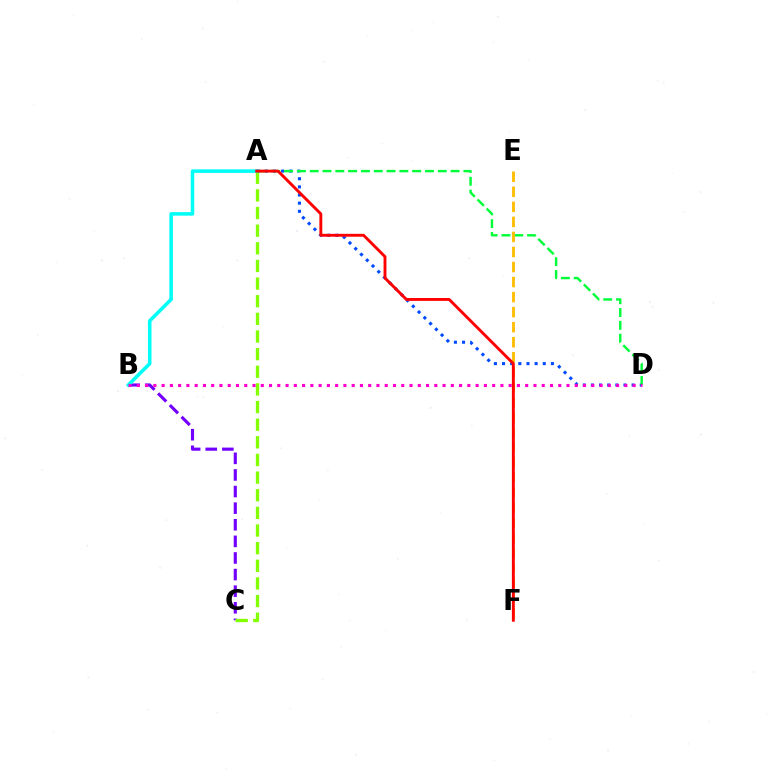{('B', 'C'): [{'color': '#7200ff', 'line_style': 'dashed', 'thickness': 2.26}], ('A', 'D'): [{'color': '#004bff', 'line_style': 'dotted', 'thickness': 2.21}, {'color': '#00ff39', 'line_style': 'dashed', 'thickness': 1.74}], ('A', 'C'): [{'color': '#84ff00', 'line_style': 'dashed', 'thickness': 2.4}], ('E', 'F'): [{'color': '#ffbd00', 'line_style': 'dashed', 'thickness': 2.04}], ('A', 'B'): [{'color': '#00fff6', 'line_style': 'solid', 'thickness': 2.55}], ('B', 'D'): [{'color': '#ff00cf', 'line_style': 'dotted', 'thickness': 2.25}], ('A', 'F'): [{'color': '#ff0000', 'line_style': 'solid', 'thickness': 2.08}]}